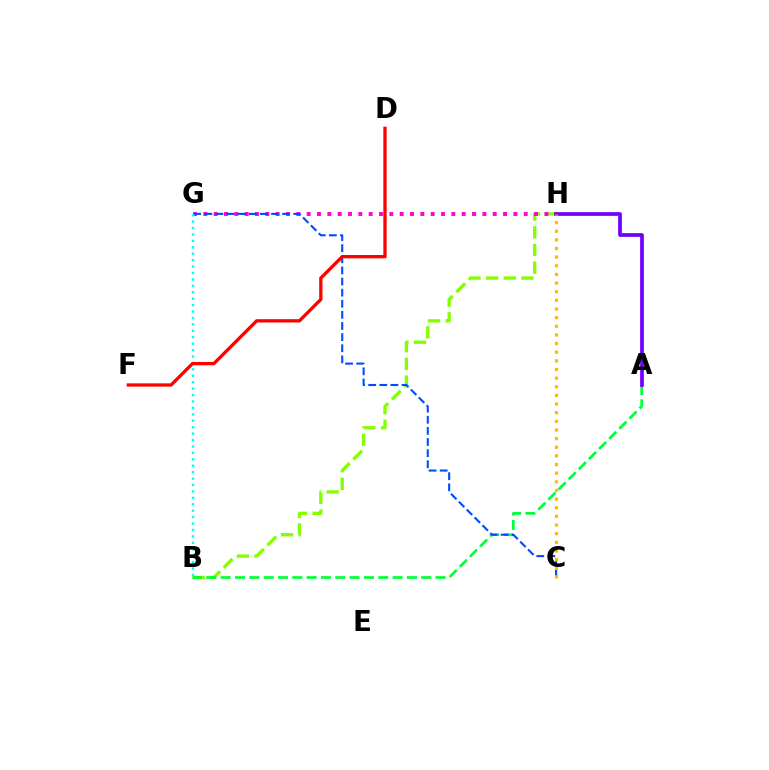{('B', 'H'): [{'color': '#84ff00', 'line_style': 'dashed', 'thickness': 2.4}], ('G', 'H'): [{'color': '#ff00cf', 'line_style': 'dotted', 'thickness': 2.81}], ('A', 'B'): [{'color': '#00ff39', 'line_style': 'dashed', 'thickness': 1.95}], ('C', 'G'): [{'color': '#004bff', 'line_style': 'dashed', 'thickness': 1.51}], ('A', 'H'): [{'color': '#7200ff', 'line_style': 'solid', 'thickness': 2.68}], ('C', 'H'): [{'color': '#ffbd00', 'line_style': 'dotted', 'thickness': 2.35}], ('B', 'G'): [{'color': '#00fff6', 'line_style': 'dotted', 'thickness': 1.75}], ('D', 'F'): [{'color': '#ff0000', 'line_style': 'solid', 'thickness': 2.38}]}